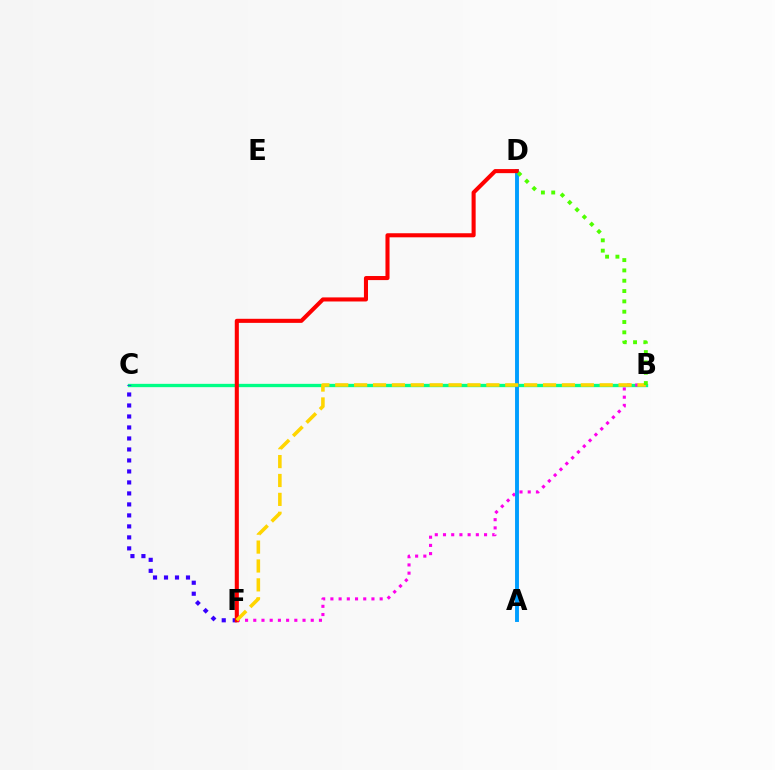{('B', 'C'): [{'color': '#00ff86', 'line_style': 'solid', 'thickness': 2.39}], ('B', 'F'): [{'color': '#ff00ed', 'line_style': 'dotted', 'thickness': 2.23}, {'color': '#ffd500', 'line_style': 'dashed', 'thickness': 2.57}], ('A', 'D'): [{'color': '#009eff', 'line_style': 'solid', 'thickness': 2.81}], ('C', 'F'): [{'color': '#3700ff', 'line_style': 'dotted', 'thickness': 2.99}], ('D', 'F'): [{'color': '#ff0000', 'line_style': 'solid', 'thickness': 2.93}], ('B', 'D'): [{'color': '#4fff00', 'line_style': 'dotted', 'thickness': 2.8}]}